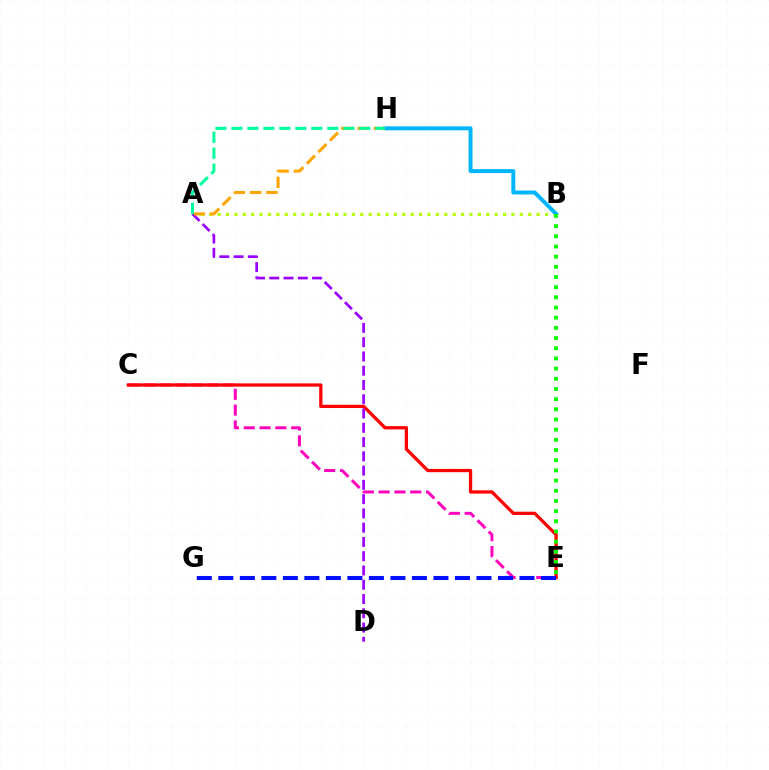{('C', 'E'): [{'color': '#ff00bd', 'line_style': 'dashed', 'thickness': 2.15}, {'color': '#ff0000', 'line_style': 'solid', 'thickness': 2.35}], ('A', 'B'): [{'color': '#b3ff00', 'line_style': 'dotted', 'thickness': 2.28}], ('A', 'D'): [{'color': '#9b00ff', 'line_style': 'dashed', 'thickness': 1.94}], ('E', 'G'): [{'color': '#0010ff', 'line_style': 'dashed', 'thickness': 2.92}], ('B', 'H'): [{'color': '#00b5ff', 'line_style': 'solid', 'thickness': 2.84}], ('B', 'E'): [{'color': '#08ff00', 'line_style': 'dotted', 'thickness': 2.77}], ('A', 'H'): [{'color': '#ffa500', 'line_style': 'dashed', 'thickness': 2.21}, {'color': '#00ff9d', 'line_style': 'dashed', 'thickness': 2.17}]}